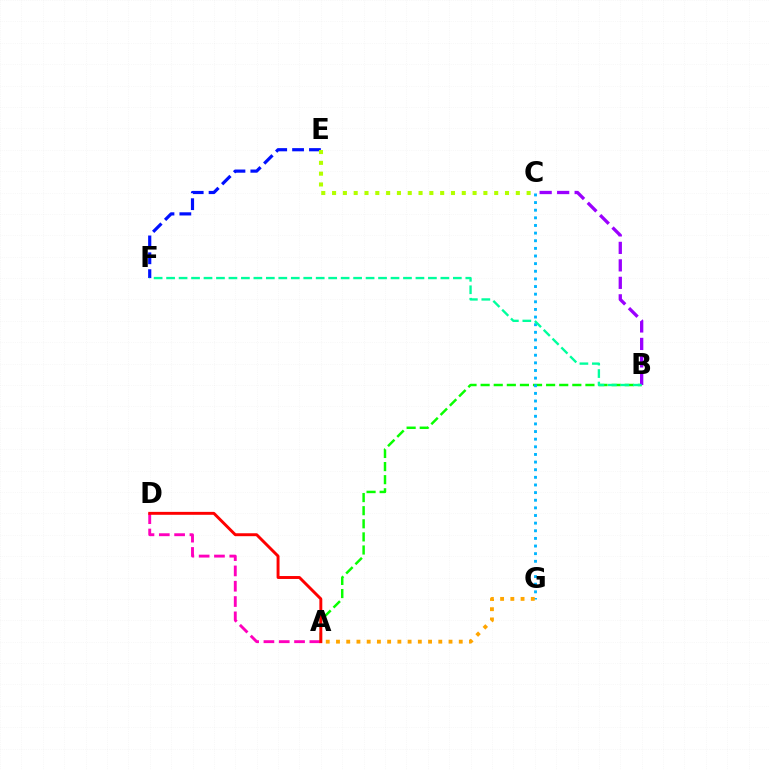{('A', 'B'): [{'color': '#08ff00', 'line_style': 'dashed', 'thickness': 1.78}], ('E', 'F'): [{'color': '#0010ff', 'line_style': 'dashed', 'thickness': 2.29}], ('A', 'D'): [{'color': '#ff00bd', 'line_style': 'dashed', 'thickness': 2.08}, {'color': '#ff0000', 'line_style': 'solid', 'thickness': 2.11}], ('C', 'G'): [{'color': '#00b5ff', 'line_style': 'dotted', 'thickness': 2.07}], ('C', 'E'): [{'color': '#b3ff00', 'line_style': 'dotted', 'thickness': 2.94}], ('B', 'C'): [{'color': '#9b00ff', 'line_style': 'dashed', 'thickness': 2.38}], ('B', 'F'): [{'color': '#00ff9d', 'line_style': 'dashed', 'thickness': 1.69}], ('A', 'G'): [{'color': '#ffa500', 'line_style': 'dotted', 'thickness': 2.78}]}